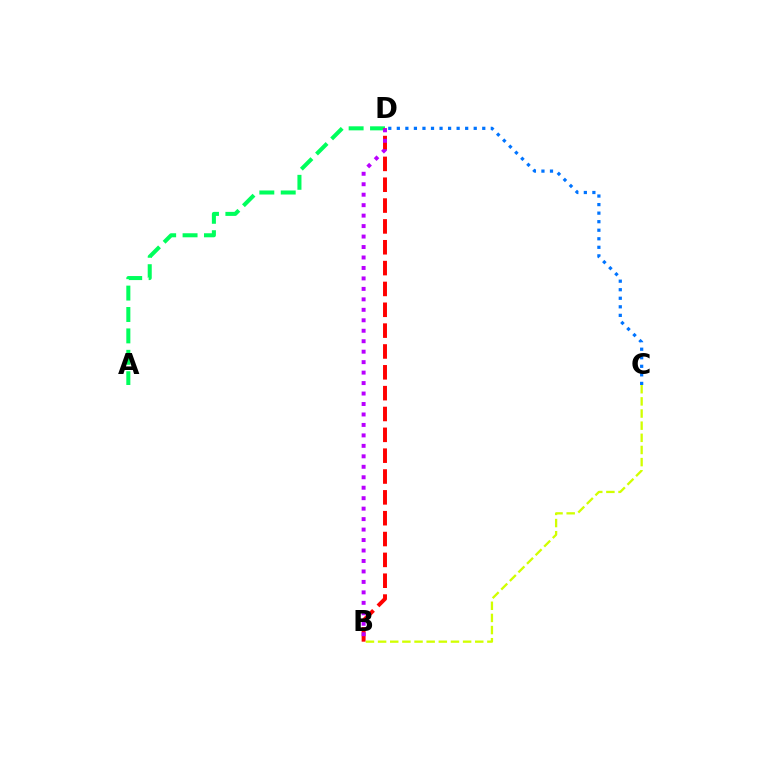{('C', 'D'): [{'color': '#0074ff', 'line_style': 'dotted', 'thickness': 2.32}], ('A', 'D'): [{'color': '#00ff5c', 'line_style': 'dashed', 'thickness': 2.91}], ('B', 'D'): [{'color': '#ff0000', 'line_style': 'dashed', 'thickness': 2.83}, {'color': '#b900ff', 'line_style': 'dotted', 'thickness': 2.84}], ('B', 'C'): [{'color': '#d1ff00', 'line_style': 'dashed', 'thickness': 1.65}]}